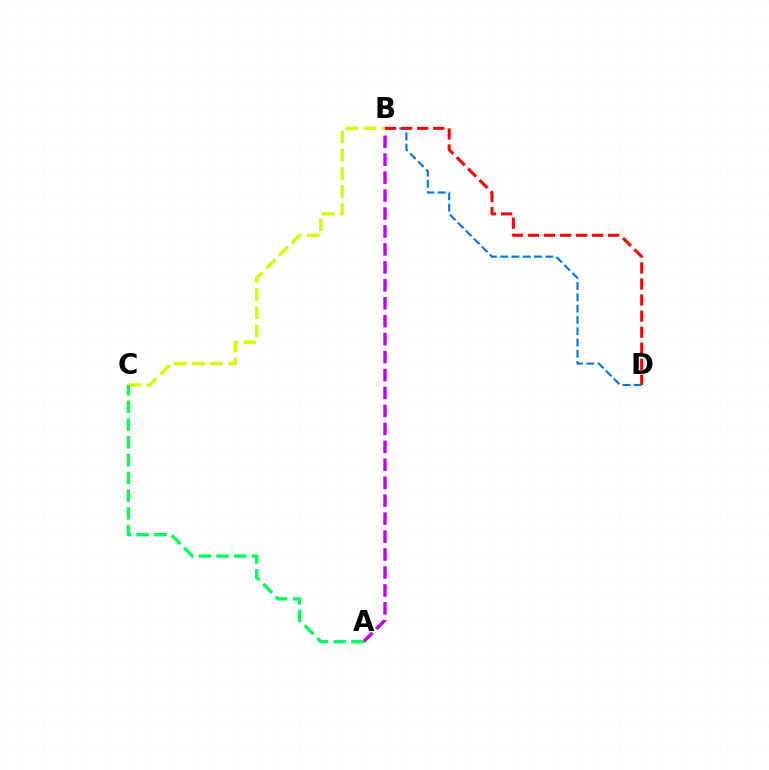{('A', 'B'): [{'color': '#b900ff', 'line_style': 'dashed', 'thickness': 2.44}], ('B', 'D'): [{'color': '#0074ff', 'line_style': 'dashed', 'thickness': 1.53}, {'color': '#ff0000', 'line_style': 'dashed', 'thickness': 2.18}], ('B', 'C'): [{'color': '#d1ff00', 'line_style': 'dashed', 'thickness': 2.47}], ('A', 'C'): [{'color': '#00ff5c', 'line_style': 'dashed', 'thickness': 2.41}]}